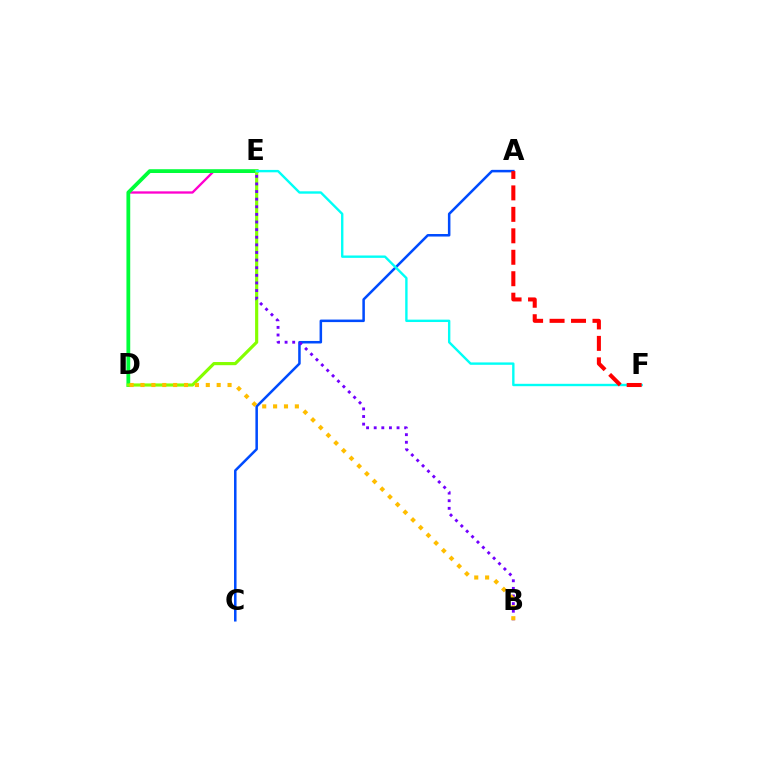{('D', 'E'): [{'color': '#ff00cf', 'line_style': 'solid', 'thickness': 1.67}, {'color': '#00ff39', 'line_style': 'solid', 'thickness': 2.73}, {'color': '#84ff00', 'line_style': 'solid', 'thickness': 2.28}], ('A', 'C'): [{'color': '#004bff', 'line_style': 'solid', 'thickness': 1.82}], ('E', 'F'): [{'color': '#00fff6', 'line_style': 'solid', 'thickness': 1.72}], ('B', 'E'): [{'color': '#7200ff', 'line_style': 'dotted', 'thickness': 2.07}], ('B', 'D'): [{'color': '#ffbd00', 'line_style': 'dotted', 'thickness': 2.96}], ('A', 'F'): [{'color': '#ff0000', 'line_style': 'dashed', 'thickness': 2.92}]}